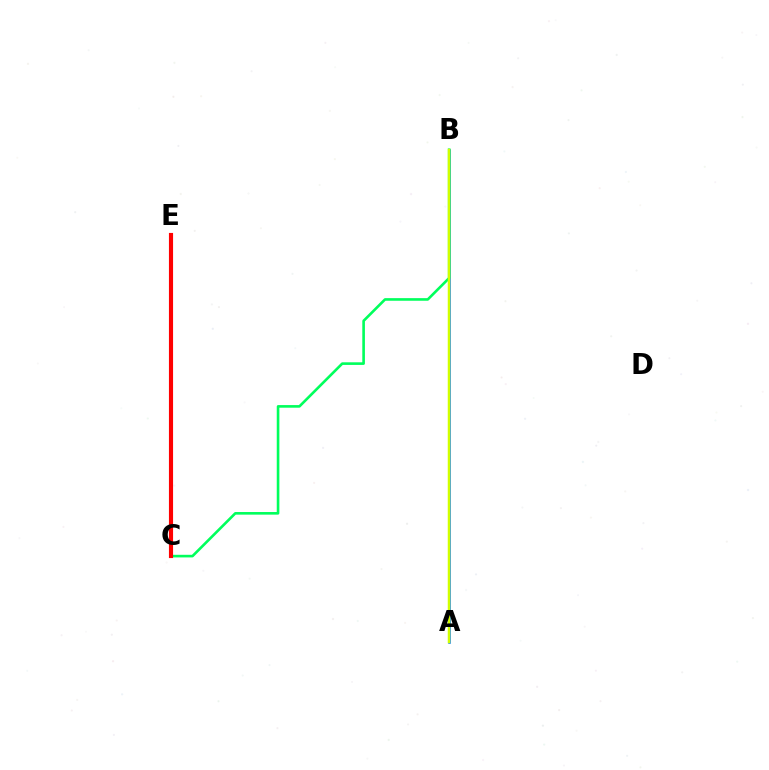{('C', 'E'): [{'color': '#b900ff', 'line_style': 'dotted', 'thickness': 2.15}, {'color': '#ff0000', 'line_style': 'solid', 'thickness': 2.98}], ('A', 'B'): [{'color': '#0074ff', 'line_style': 'solid', 'thickness': 1.84}, {'color': '#d1ff00', 'line_style': 'solid', 'thickness': 1.8}], ('B', 'C'): [{'color': '#00ff5c', 'line_style': 'solid', 'thickness': 1.89}]}